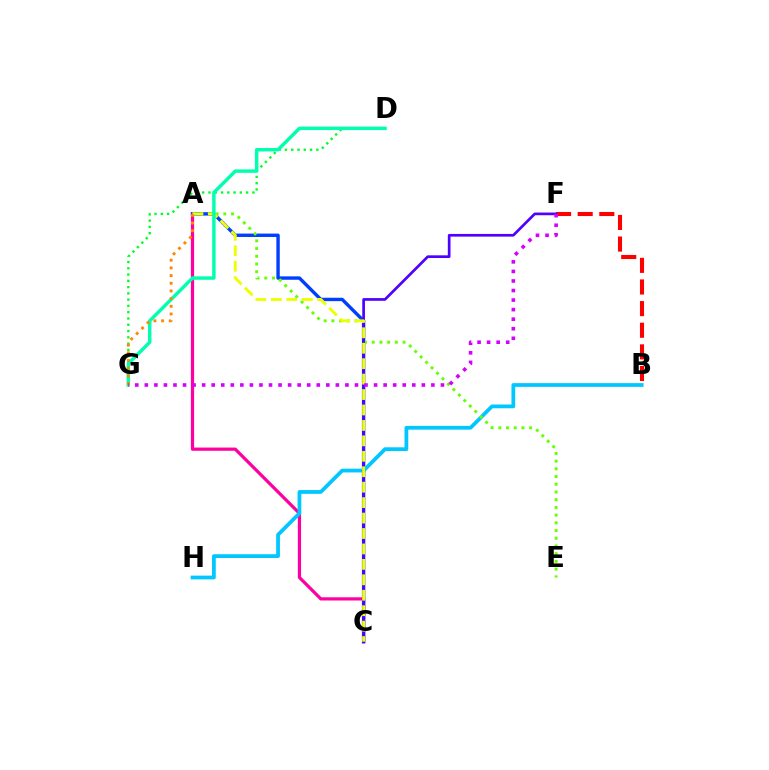{('A', 'C'): [{'color': '#ff00a0', 'line_style': 'solid', 'thickness': 2.32}, {'color': '#003fff', 'line_style': 'solid', 'thickness': 2.44}, {'color': '#eeff00', 'line_style': 'dashed', 'thickness': 2.1}], ('B', 'F'): [{'color': '#ff0000', 'line_style': 'dashed', 'thickness': 2.94}], ('B', 'H'): [{'color': '#00c7ff', 'line_style': 'solid', 'thickness': 2.7}], ('A', 'E'): [{'color': '#66ff00', 'line_style': 'dotted', 'thickness': 2.1}], ('C', 'F'): [{'color': '#4f00ff', 'line_style': 'solid', 'thickness': 1.94}], ('D', 'G'): [{'color': '#00ff27', 'line_style': 'dotted', 'thickness': 1.71}, {'color': '#00ffaf', 'line_style': 'solid', 'thickness': 2.48}], ('A', 'G'): [{'color': '#ff8800', 'line_style': 'dotted', 'thickness': 2.09}], ('F', 'G'): [{'color': '#d600ff', 'line_style': 'dotted', 'thickness': 2.6}]}